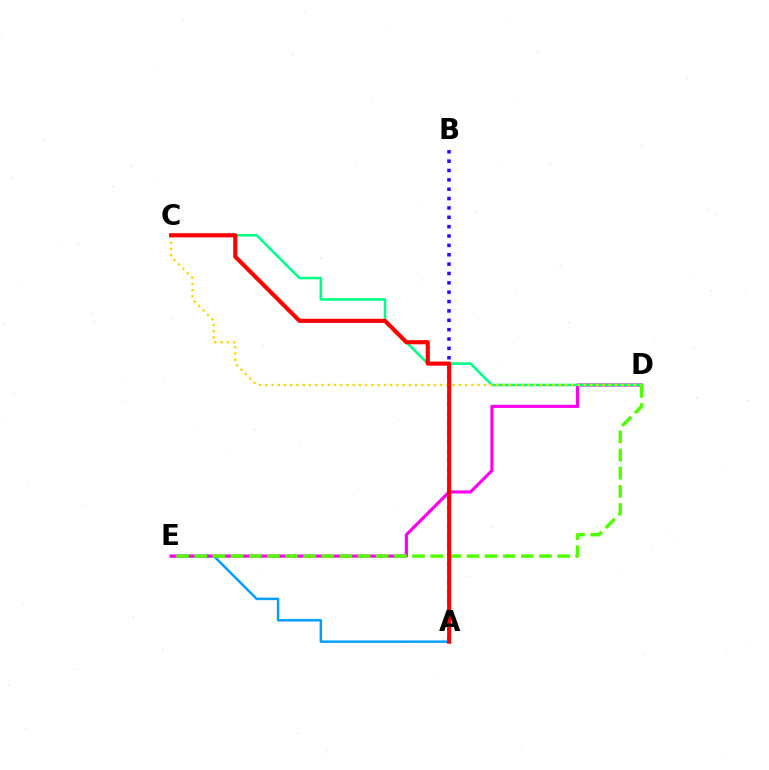{('A', 'E'): [{'color': '#009eff', 'line_style': 'solid', 'thickness': 1.76}], ('D', 'E'): [{'color': '#ff00ed', 'line_style': 'solid', 'thickness': 2.26}, {'color': '#4fff00', 'line_style': 'dashed', 'thickness': 2.46}], ('A', 'B'): [{'color': '#3700ff', 'line_style': 'dotted', 'thickness': 2.54}], ('C', 'D'): [{'color': '#00ff86', 'line_style': 'solid', 'thickness': 1.84}, {'color': '#ffd500', 'line_style': 'dotted', 'thickness': 1.7}], ('A', 'C'): [{'color': '#ff0000', 'line_style': 'solid', 'thickness': 2.97}]}